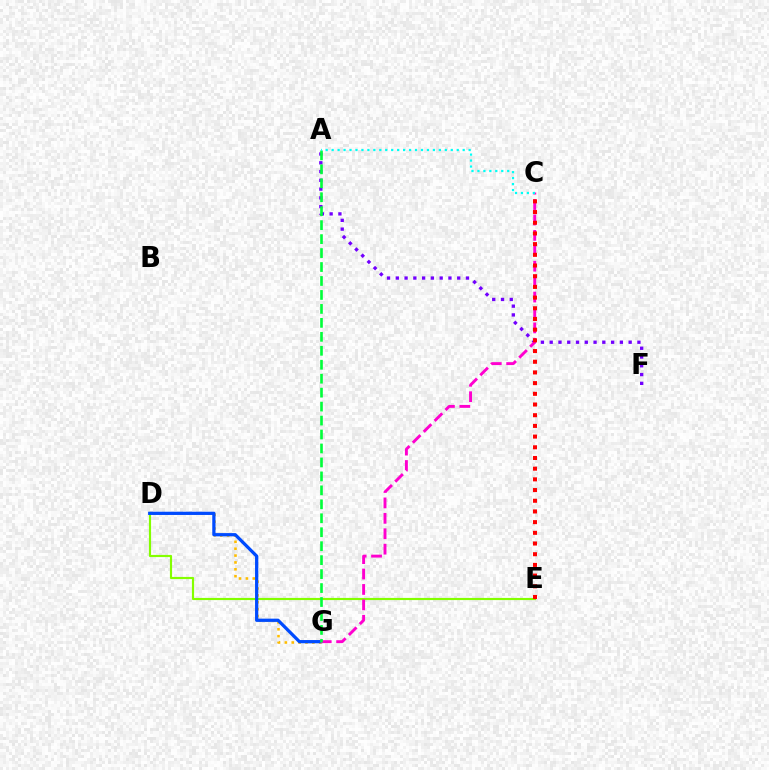{('A', 'F'): [{'color': '#7200ff', 'line_style': 'dotted', 'thickness': 2.38}], ('D', 'E'): [{'color': '#84ff00', 'line_style': 'solid', 'thickness': 1.56}], ('D', 'G'): [{'color': '#ffbd00', 'line_style': 'dotted', 'thickness': 1.87}, {'color': '#004bff', 'line_style': 'solid', 'thickness': 2.34}], ('C', 'G'): [{'color': '#ff00cf', 'line_style': 'dashed', 'thickness': 2.09}], ('C', 'E'): [{'color': '#ff0000', 'line_style': 'dotted', 'thickness': 2.91}], ('A', 'G'): [{'color': '#00ff39', 'line_style': 'dashed', 'thickness': 1.9}], ('A', 'C'): [{'color': '#00fff6', 'line_style': 'dotted', 'thickness': 1.62}]}